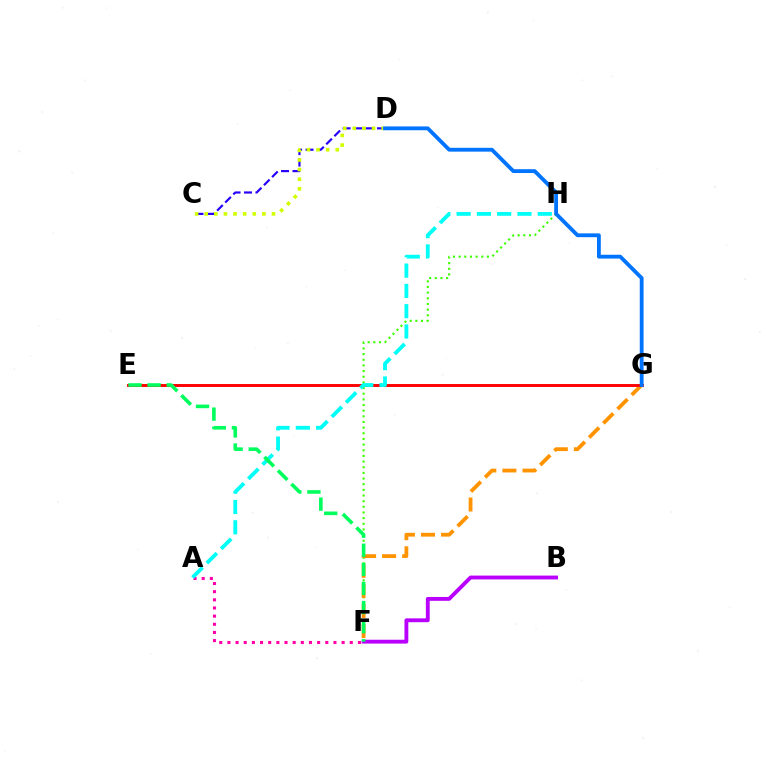{('F', 'H'): [{'color': '#3dff00', 'line_style': 'dotted', 'thickness': 1.54}], ('C', 'D'): [{'color': '#2500ff', 'line_style': 'dashed', 'thickness': 1.56}, {'color': '#d1ff00', 'line_style': 'dotted', 'thickness': 2.61}], ('F', 'G'): [{'color': '#ff9400', 'line_style': 'dashed', 'thickness': 2.73}], ('E', 'G'): [{'color': '#ff0000', 'line_style': 'solid', 'thickness': 2.1}], ('A', 'F'): [{'color': '#ff00ac', 'line_style': 'dotted', 'thickness': 2.22}], ('B', 'F'): [{'color': '#b900ff', 'line_style': 'solid', 'thickness': 2.77}], ('A', 'H'): [{'color': '#00fff6', 'line_style': 'dashed', 'thickness': 2.76}], ('E', 'F'): [{'color': '#00ff5c', 'line_style': 'dashed', 'thickness': 2.59}], ('D', 'G'): [{'color': '#0074ff', 'line_style': 'solid', 'thickness': 2.75}]}